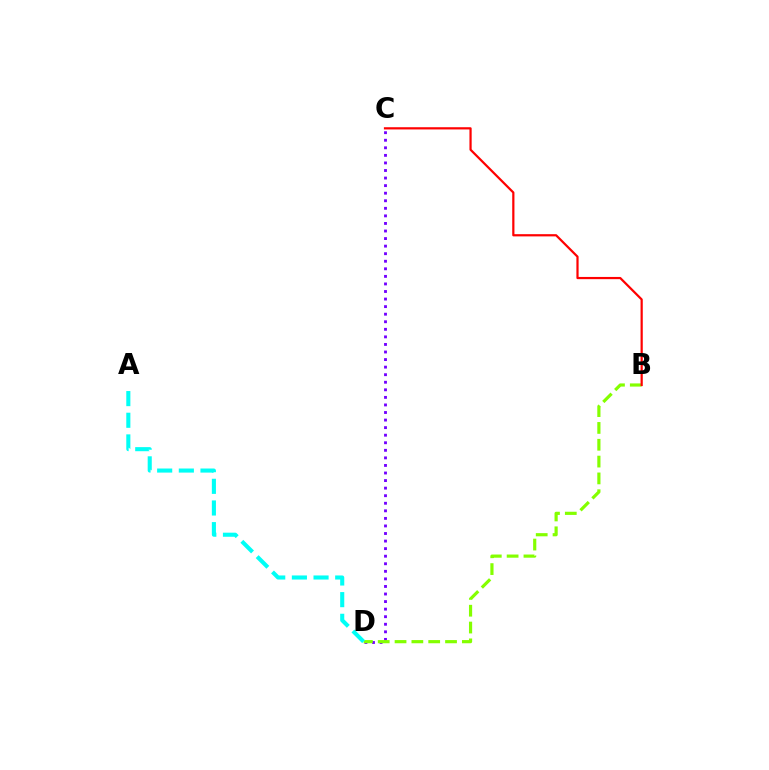{('C', 'D'): [{'color': '#7200ff', 'line_style': 'dotted', 'thickness': 2.05}], ('B', 'D'): [{'color': '#84ff00', 'line_style': 'dashed', 'thickness': 2.29}], ('A', 'D'): [{'color': '#00fff6', 'line_style': 'dashed', 'thickness': 2.94}], ('B', 'C'): [{'color': '#ff0000', 'line_style': 'solid', 'thickness': 1.6}]}